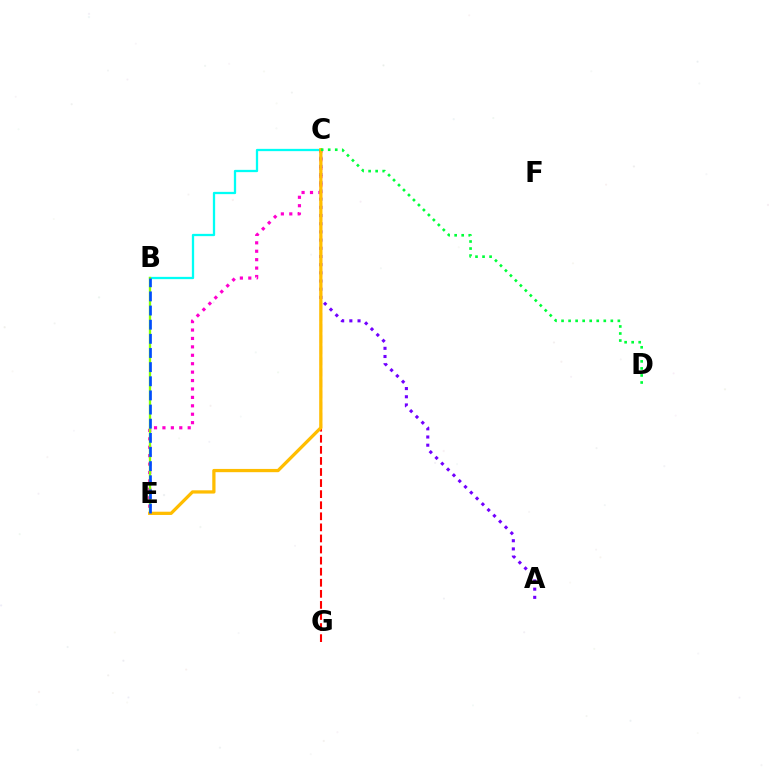{('B', 'C'): [{'color': '#00fff6', 'line_style': 'solid', 'thickness': 1.64}], ('C', 'G'): [{'color': '#ff0000', 'line_style': 'dashed', 'thickness': 1.5}], ('C', 'E'): [{'color': '#ff00cf', 'line_style': 'dotted', 'thickness': 2.29}, {'color': '#ffbd00', 'line_style': 'solid', 'thickness': 2.34}], ('B', 'E'): [{'color': '#84ff00', 'line_style': 'solid', 'thickness': 1.67}, {'color': '#004bff', 'line_style': 'dashed', 'thickness': 1.92}], ('A', 'C'): [{'color': '#7200ff', 'line_style': 'dotted', 'thickness': 2.22}], ('C', 'D'): [{'color': '#00ff39', 'line_style': 'dotted', 'thickness': 1.91}]}